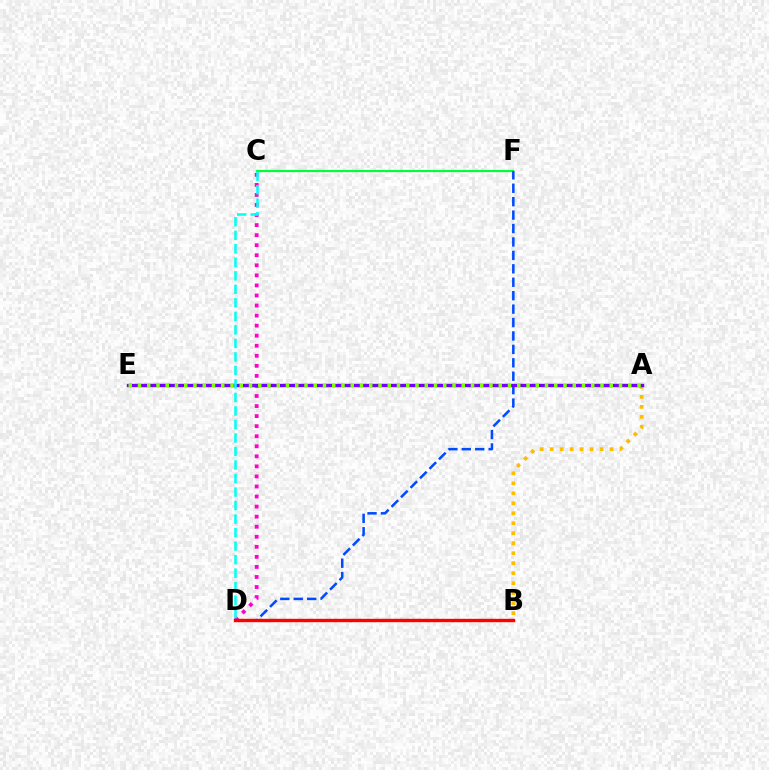{('A', 'B'): [{'color': '#ffbd00', 'line_style': 'dotted', 'thickness': 2.71}], ('C', 'F'): [{'color': '#00ff39', 'line_style': 'solid', 'thickness': 1.59}], ('D', 'F'): [{'color': '#004bff', 'line_style': 'dashed', 'thickness': 1.82}], ('C', 'D'): [{'color': '#ff00cf', 'line_style': 'dotted', 'thickness': 2.73}, {'color': '#00fff6', 'line_style': 'dashed', 'thickness': 1.84}], ('A', 'E'): [{'color': '#7200ff', 'line_style': 'solid', 'thickness': 2.46}, {'color': '#84ff00', 'line_style': 'dotted', 'thickness': 2.51}], ('B', 'D'): [{'color': '#ff0000', 'line_style': 'solid', 'thickness': 2.45}]}